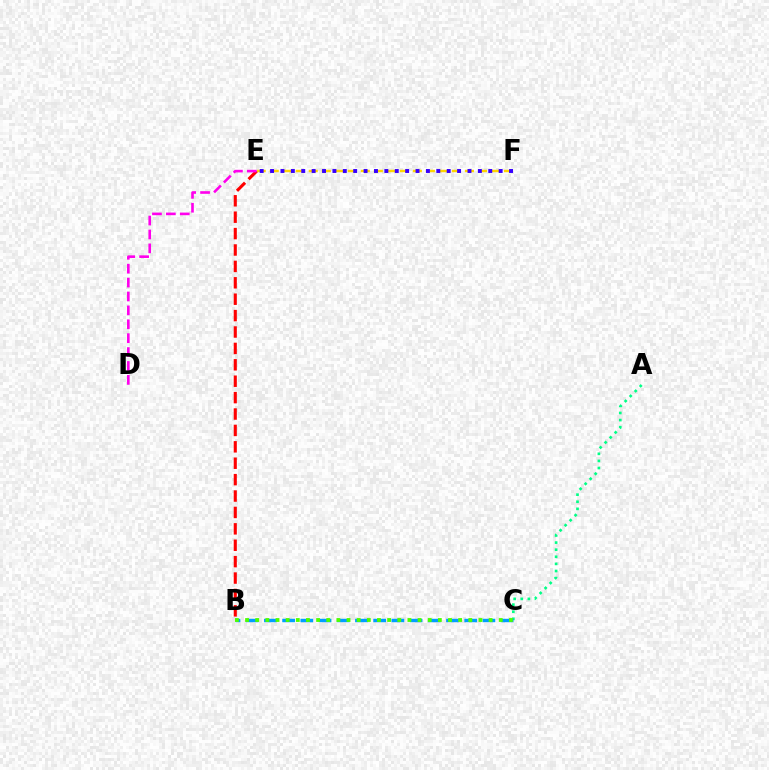{('A', 'C'): [{'color': '#00ff86', 'line_style': 'dotted', 'thickness': 1.93}], ('B', 'C'): [{'color': '#009eff', 'line_style': 'dashed', 'thickness': 2.47}, {'color': '#4fff00', 'line_style': 'dotted', 'thickness': 2.76}], ('E', 'F'): [{'color': '#ffd500', 'line_style': 'dashed', 'thickness': 1.77}, {'color': '#3700ff', 'line_style': 'dotted', 'thickness': 2.82}], ('B', 'E'): [{'color': '#ff0000', 'line_style': 'dashed', 'thickness': 2.23}], ('D', 'E'): [{'color': '#ff00ed', 'line_style': 'dashed', 'thickness': 1.89}]}